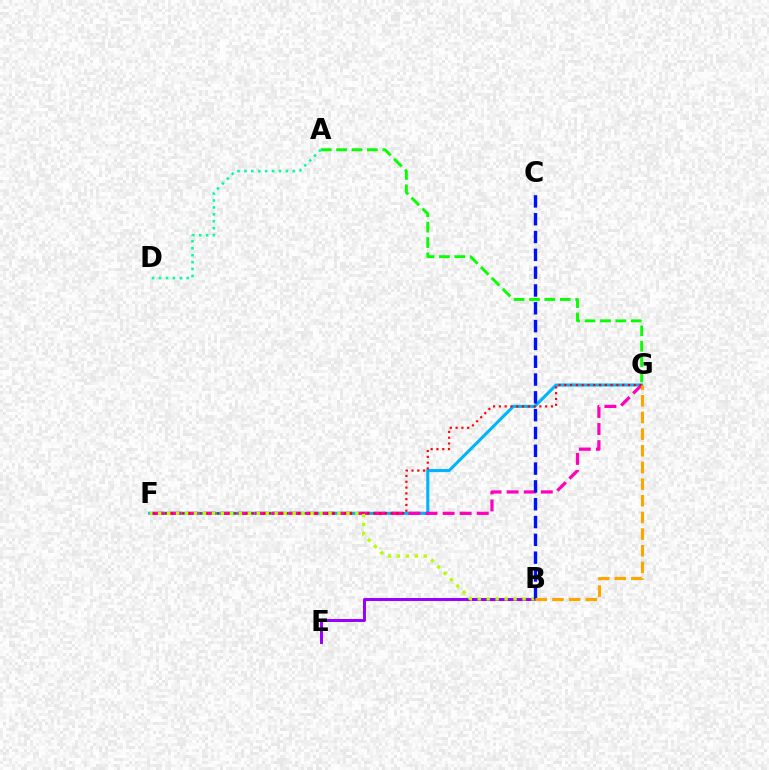{('F', 'G'): [{'color': '#00b5ff', 'line_style': 'solid', 'thickness': 2.23}, {'color': '#ff00bd', 'line_style': 'dashed', 'thickness': 2.32}, {'color': '#ff0000', 'line_style': 'dotted', 'thickness': 1.57}], ('B', 'E'): [{'color': '#9b00ff', 'line_style': 'solid', 'thickness': 2.15}], ('A', 'G'): [{'color': '#08ff00', 'line_style': 'dashed', 'thickness': 2.09}], ('A', 'D'): [{'color': '#00ff9d', 'line_style': 'dotted', 'thickness': 1.88}], ('B', 'F'): [{'color': '#b3ff00', 'line_style': 'dotted', 'thickness': 2.44}], ('B', 'C'): [{'color': '#0010ff', 'line_style': 'dashed', 'thickness': 2.42}], ('B', 'G'): [{'color': '#ffa500', 'line_style': 'dashed', 'thickness': 2.26}]}